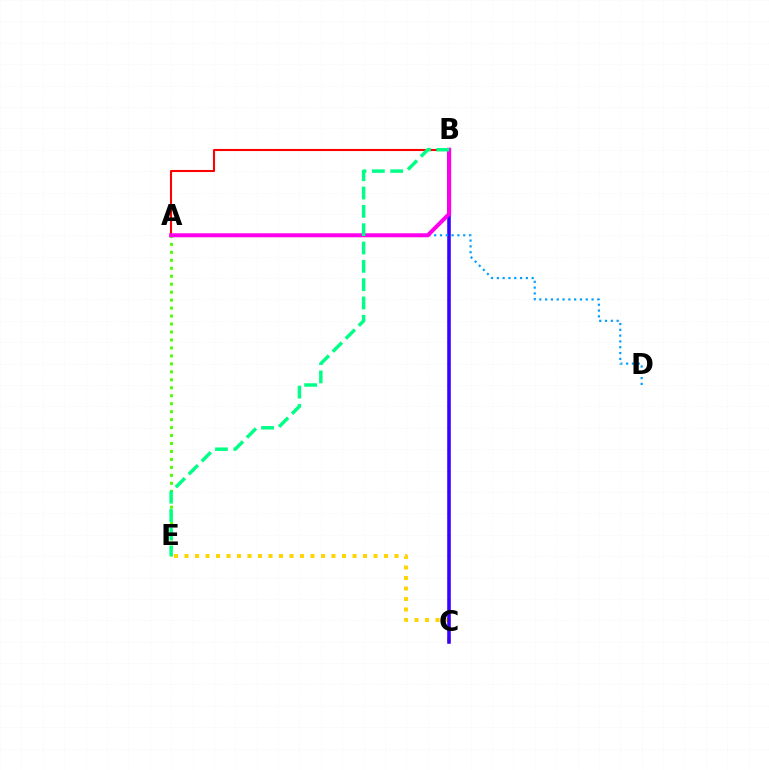{('C', 'E'): [{'color': '#ffd500', 'line_style': 'dotted', 'thickness': 2.85}], ('A', 'E'): [{'color': '#4fff00', 'line_style': 'dotted', 'thickness': 2.16}], ('B', 'C'): [{'color': '#3700ff', 'line_style': 'solid', 'thickness': 2.57}], ('A', 'B'): [{'color': '#ff0000', 'line_style': 'solid', 'thickness': 1.5}, {'color': '#ff00ed', 'line_style': 'solid', 'thickness': 2.88}], ('A', 'D'): [{'color': '#009eff', 'line_style': 'dotted', 'thickness': 1.58}], ('B', 'E'): [{'color': '#00ff86', 'line_style': 'dashed', 'thickness': 2.49}]}